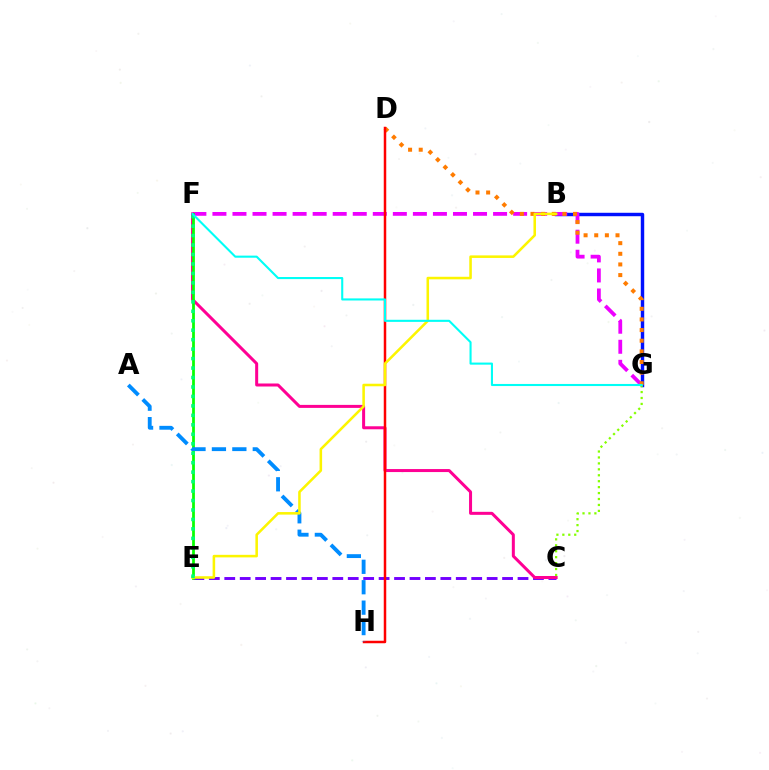{('C', 'E'): [{'color': '#7200ff', 'line_style': 'dashed', 'thickness': 2.1}], ('B', 'G'): [{'color': '#0010ff', 'line_style': 'solid', 'thickness': 2.48}], ('F', 'G'): [{'color': '#ee00ff', 'line_style': 'dashed', 'thickness': 2.72}, {'color': '#00fff6', 'line_style': 'solid', 'thickness': 1.51}], ('C', 'F'): [{'color': '#ff0094', 'line_style': 'solid', 'thickness': 2.17}], ('D', 'G'): [{'color': '#ff7c00', 'line_style': 'dotted', 'thickness': 2.89}], ('D', 'H'): [{'color': '#ff0000', 'line_style': 'solid', 'thickness': 1.79}], ('E', 'F'): [{'color': '#08ff00', 'line_style': 'solid', 'thickness': 1.98}, {'color': '#00ff74', 'line_style': 'dotted', 'thickness': 2.57}], ('C', 'G'): [{'color': '#84ff00', 'line_style': 'dotted', 'thickness': 1.61}], ('A', 'H'): [{'color': '#008cff', 'line_style': 'dashed', 'thickness': 2.78}], ('B', 'E'): [{'color': '#fcf500', 'line_style': 'solid', 'thickness': 1.84}]}